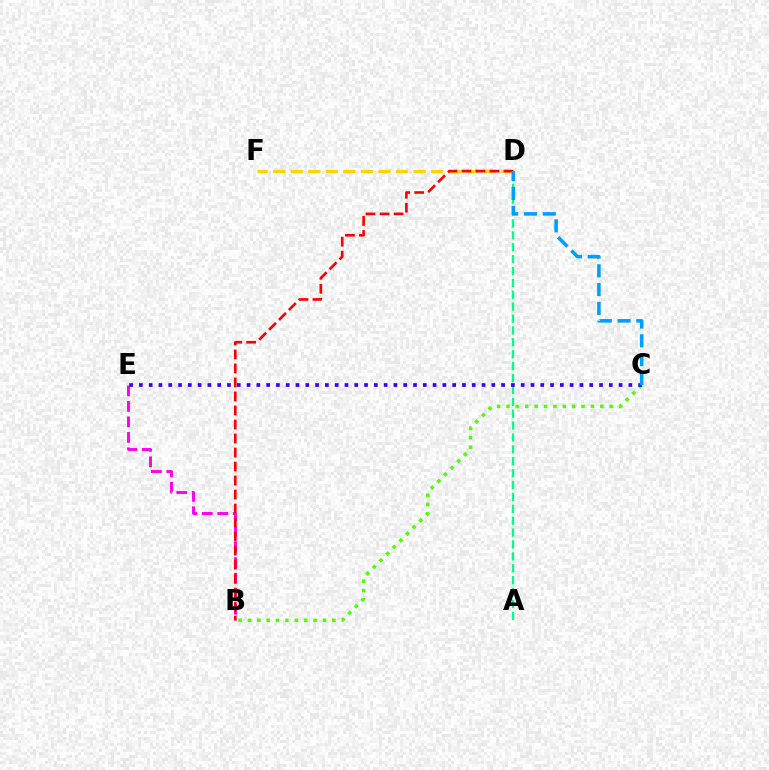{('B', 'E'): [{'color': '#ff00ed', 'line_style': 'dashed', 'thickness': 2.1}], ('B', 'C'): [{'color': '#4fff00', 'line_style': 'dotted', 'thickness': 2.55}], ('D', 'F'): [{'color': '#ffd500', 'line_style': 'dashed', 'thickness': 2.38}], ('B', 'D'): [{'color': '#ff0000', 'line_style': 'dashed', 'thickness': 1.9}], ('A', 'D'): [{'color': '#00ff86', 'line_style': 'dashed', 'thickness': 1.62}], ('C', 'E'): [{'color': '#3700ff', 'line_style': 'dotted', 'thickness': 2.66}], ('C', 'D'): [{'color': '#009eff', 'line_style': 'dashed', 'thickness': 2.55}]}